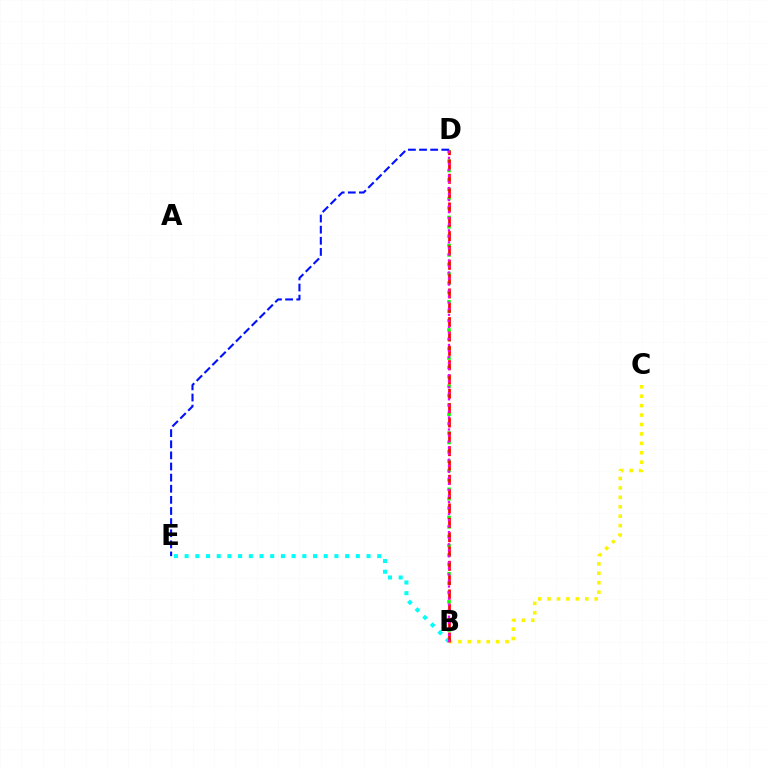{('B', 'C'): [{'color': '#fcf500', 'line_style': 'dotted', 'thickness': 2.56}], ('B', 'D'): [{'color': '#08ff00', 'line_style': 'dotted', 'thickness': 2.55}, {'color': '#ff0000', 'line_style': 'dashed', 'thickness': 1.95}, {'color': '#ee00ff', 'line_style': 'dotted', 'thickness': 1.64}], ('B', 'E'): [{'color': '#00fff6', 'line_style': 'dotted', 'thickness': 2.91}], ('D', 'E'): [{'color': '#0010ff', 'line_style': 'dashed', 'thickness': 1.51}]}